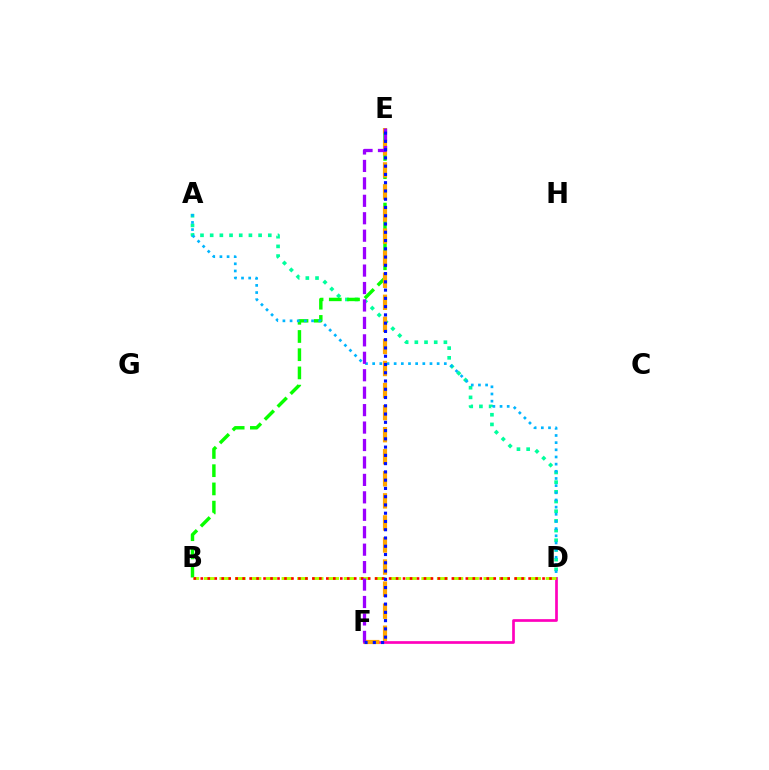{('A', 'D'): [{'color': '#00ff9d', 'line_style': 'dotted', 'thickness': 2.63}, {'color': '#00b5ff', 'line_style': 'dotted', 'thickness': 1.95}], ('B', 'E'): [{'color': '#08ff00', 'line_style': 'dashed', 'thickness': 2.47}], ('D', 'F'): [{'color': '#ff00bd', 'line_style': 'solid', 'thickness': 1.94}], ('E', 'F'): [{'color': '#ffa500', 'line_style': 'dashed', 'thickness': 3.0}, {'color': '#9b00ff', 'line_style': 'dashed', 'thickness': 2.37}, {'color': '#0010ff', 'line_style': 'dotted', 'thickness': 2.24}], ('B', 'D'): [{'color': '#b3ff00', 'line_style': 'dashed', 'thickness': 2.11}, {'color': '#ff0000', 'line_style': 'dotted', 'thickness': 1.9}]}